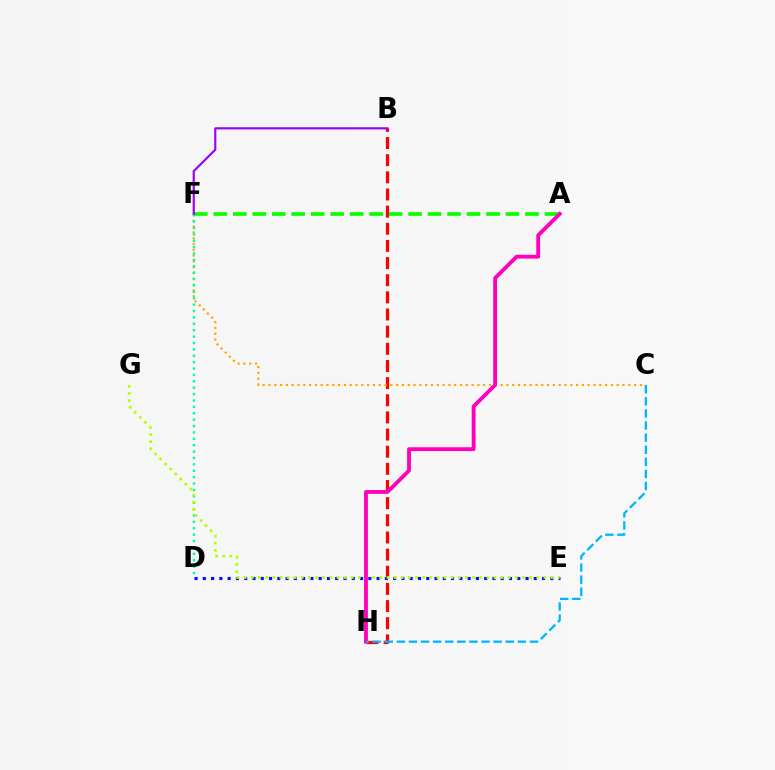{('B', 'H'): [{'color': '#ff0000', 'line_style': 'dashed', 'thickness': 2.33}], ('A', 'F'): [{'color': '#08ff00', 'line_style': 'dashed', 'thickness': 2.65}], ('D', 'E'): [{'color': '#0010ff', 'line_style': 'dotted', 'thickness': 2.25}], ('C', 'F'): [{'color': '#ffa500', 'line_style': 'dotted', 'thickness': 1.58}], ('D', 'F'): [{'color': '#00ff9d', 'line_style': 'dotted', 'thickness': 1.74}], ('B', 'F'): [{'color': '#9b00ff', 'line_style': 'solid', 'thickness': 1.55}], ('E', 'G'): [{'color': '#b3ff00', 'line_style': 'dotted', 'thickness': 1.94}], ('A', 'H'): [{'color': '#ff00bd', 'line_style': 'solid', 'thickness': 2.75}], ('C', 'H'): [{'color': '#00b5ff', 'line_style': 'dashed', 'thickness': 1.64}]}